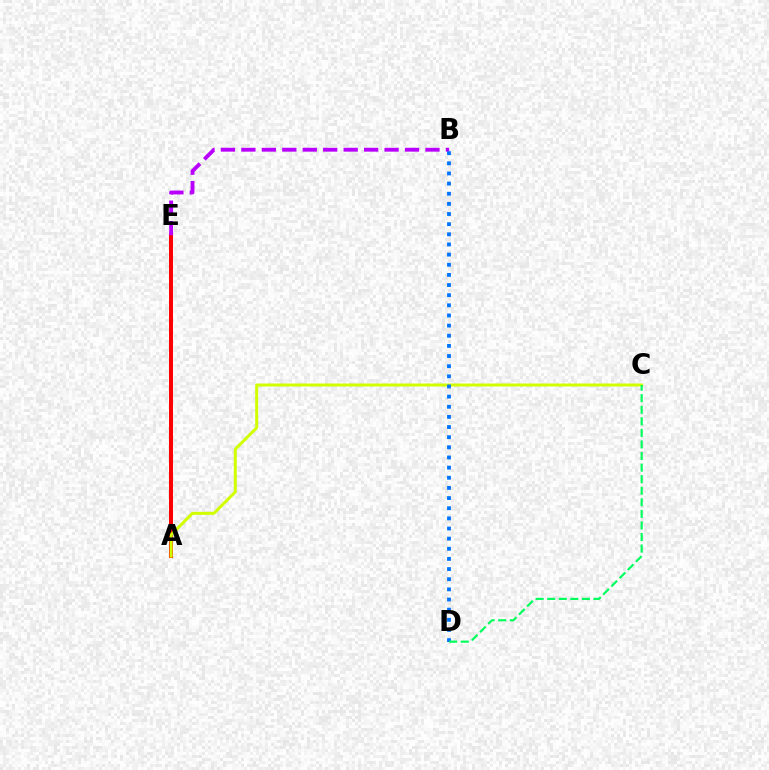{('A', 'E'): [{'color': '#ff0000', 'line_style': 'solid', 'thickness': 2.86}], ('B', 'E'): [{'color': '#b900ff', 'line_style': 'dashed', 'thickness': 2.78}], ('A', 'C'): [{'color': '#d1ff00', 'line_style': 'solid', 'thickness': 2.15}], ('B', 'D'): [{'color': '#0074ff', 'line_style': 'dotted', 'thickness': 2.76}], ('C', 'D'): [{'color': '#00ff5c', 'line_style': 'dashed', 'thickness': 1.57}]}